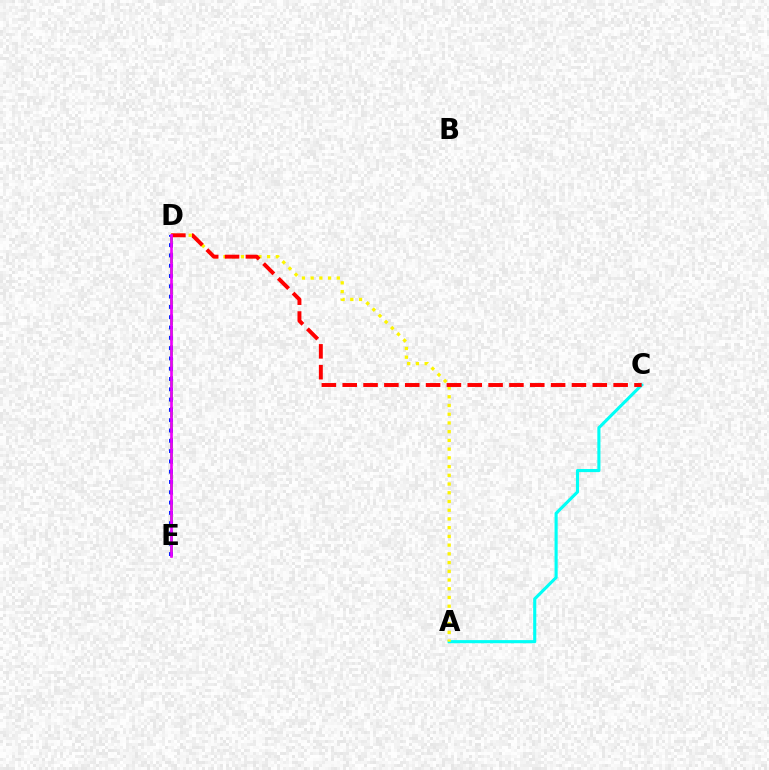{('D', 'E'): [{'color': '#08ff00', 'line_style': 'dashed', 'thickness': 2.1}, {'color': '#0010ff', 'line_style': 'dotted', 'thickness': 2.8}, {'color': '#ee00ff', 'line_style': 'solid', 'thickness': 1.92}], ('A', 'C'): [{'color': '#00fff6', 'line_style': 'solid', 'thickness': 2.24}], ('A', 'D'): [{'color': '#fcf500', 'line_style': 'dotted', 'thickness': 2.37}], ('C', 'D'): [{'color': '#ff0000', 'line_style': 'dashed', 'thickness': 2.83}]}